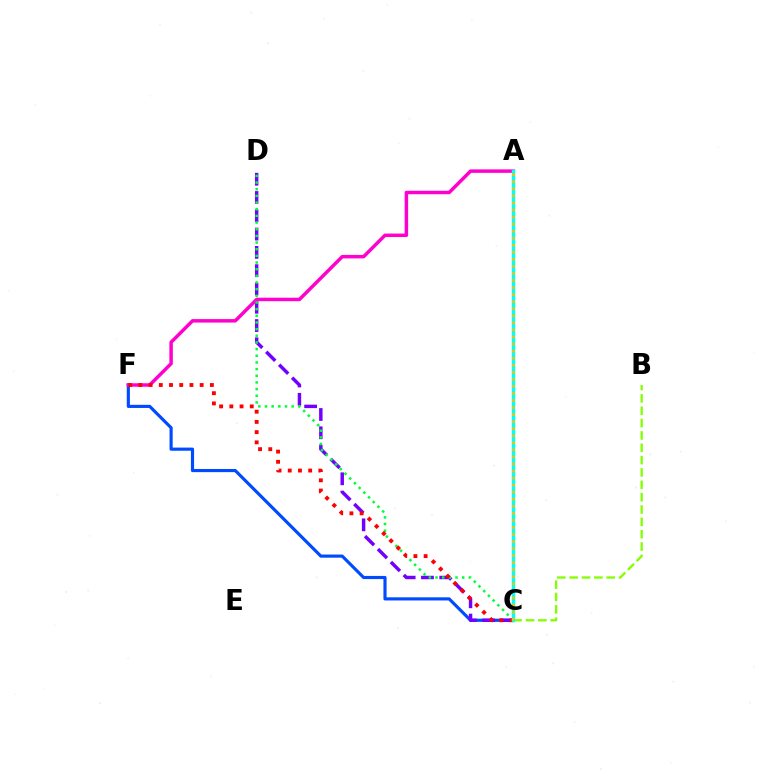{('B', 'C'): [{'color': '#84ff00', 'line_style': 'dashed', 'thickness': 1.68}], ('C', 'F'): [{'color': '#004bff', 'line_style': 'solid', 'thickness': 2.27}, {'color': '#ff0000', 'line_style': 'dotted', 'thickness': 2.78}], ('C', 'D'): [{'color': '#7200ff', 'line_style': 'dashed', 'thickness': 2.48}, {'color': '#00ff39', 'line_style': 'dotted', 'thickness': 1.81}], ('A', 'F'): [{'color': '#ff00cf', 'line_style': 'solid', 'thickness': 2.5}], ('A', 'C'): [{'color': '#00fff6', 'line_style': 'solid', 'thickness': 2.5}, {'color': '#ffbd00', 'line_style': 'dotted', 'thickness': 1.92}]}